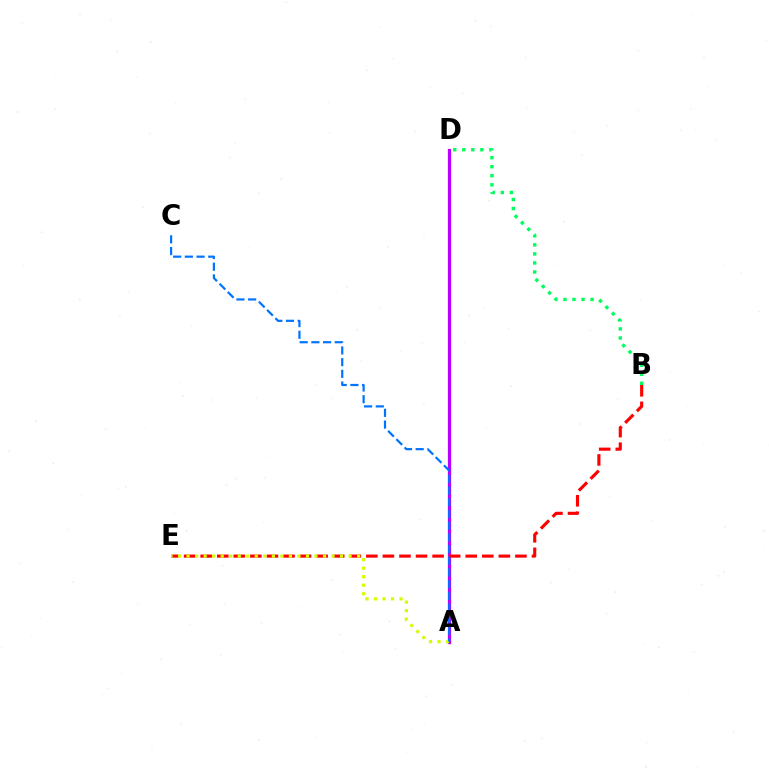{('A', 'D'): [{'color': '#b900ff', 'line_style': 'solid', 'thickness': 2.35}], ('B', 'E'): [{'color': '#ff0000', 'line_style': 'dashed', 'thickness': 2.25}], ('A', 'E'): [{'color': '#d1ff00', 'line_style': 'dotted', 'thickness': 2.32}], ('A', 'C'): [{'color': '#0074ff', 'line_style': 'dashed', 'thickness': 1.59}], ('B', 'D'): [{'color': '#00ff5c', 'line_style': 'dotted', 'thickness': 2.45}]}